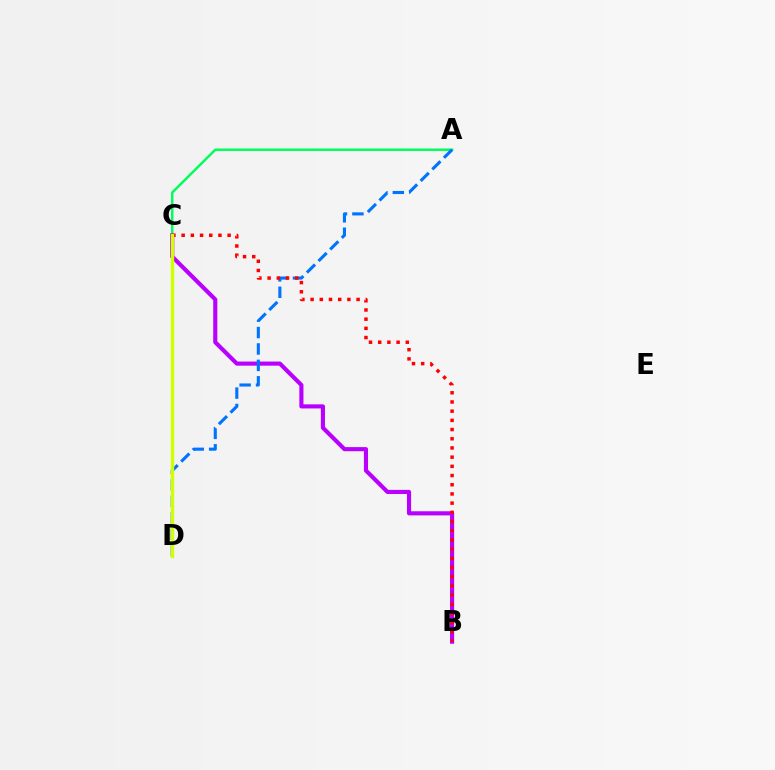{('A', 'C'): [{'color': '#00ff5c', 'line_style': 'solid', 'thickness': 1.8}], ('B', 'C'): [{'color': '#b900ff', 'line_style': 'solid', 'thickness': 2.97}, {'color': '#ff0000', 'line_style': 'dotted', 'thickness': 2.5}], ('A', 'D'): [{'color': '#0074ff', 'line_style': 'dashed', 'thickness': 2.23}], ('C', 'D'): [{'color': '#d1ff00', 'line_style': 'solid', 'thickness': 2.44}]}